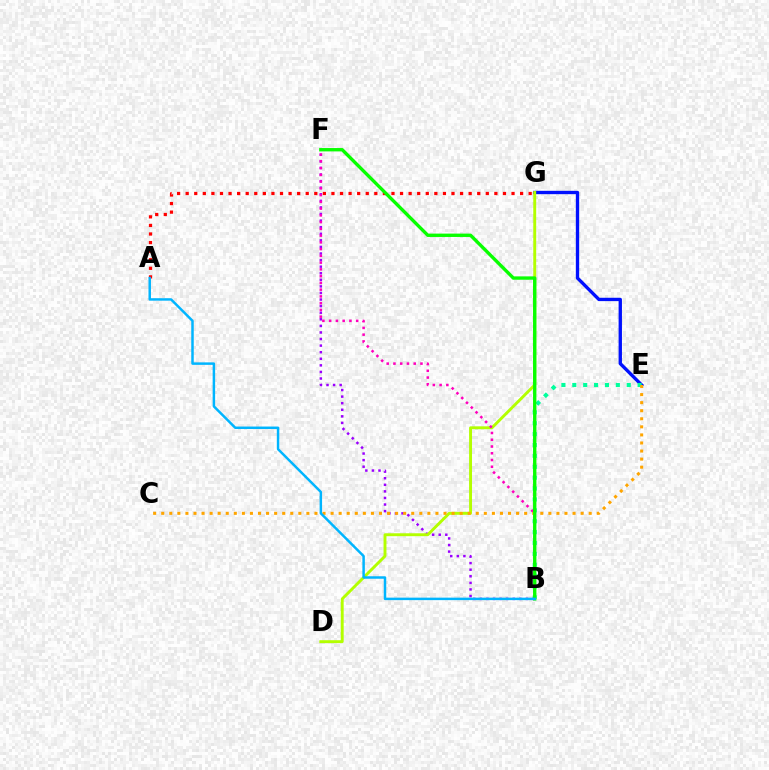{('A', 'G'): [{'color': '#ff0000', 'line_style': 'dotted', 'thickness': 2.33}], ('B', 'F'): [{'color': '#9b00ff', 'line_style': 'dotted', 'thickness': 1.79}, {'color': '#ff00bd', 'line_style': 'dotted', 'thickness': 1.83}, {'color': '#08ff00', 'line_style': 'solid', 'thickness': 2.42}], ('E', 'G'): [{'color': '#0010ff', 'line_style': 'solid', 'thickness': 2.41}], ('B', 'E'): [{'color': '#00ff9d', 'line_style': 'dotted', 'thickness': 2.96}], ('D', 'G'): [{'color': '#b3ff00', 'line_style': 'solid', 'thickness': 2.09}], ('C', 'E'): [{'color': '#ffa500', 'line_style': 'dotted', 'thickness': 2.19}], ('A', 'B'): [{'color': '#00b5ff', 'line_style': 'solid', 'thickness': 1.79}]}